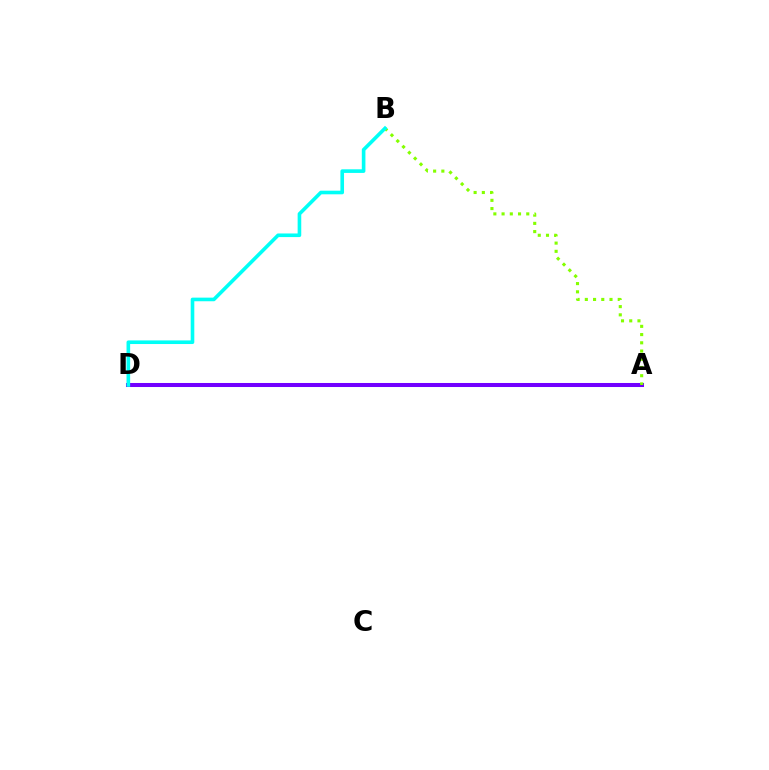{('A', 'D'): [{'color': '#ff0000', 'line_style': 'solid', 'thickness': 1.72}, {'color': '#7200ff', 'line_style': 'solid', 'thickness': 2.9}], ('A', 'B'): [{'color': '#84ff00', 'line_style': 'dotted', 'thickness': 2.23}], ('B', 'D'): [{'color': '#00fff6', 'line_style': 'solid', 'thickness': 2.61}]}